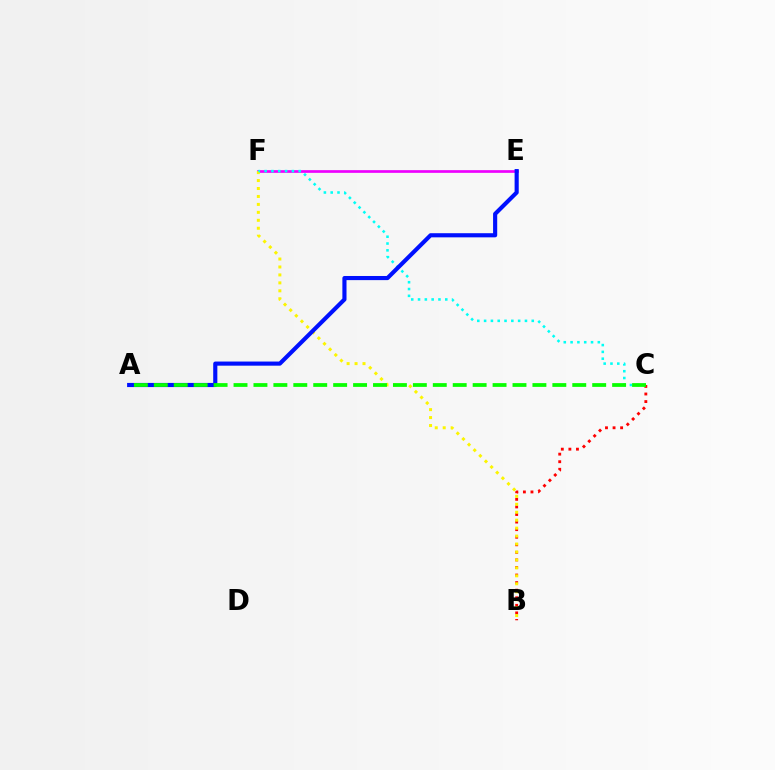{('B', 'C'): [{'color': '#ff0000', 'line_style': 'dotted', 'thickness': 2.06}], ('E', 'F'): [{'color': '#ee00ff', 'line_style': 'solid', 'thickness': 1.94}], ('B', 'F'): [{'color': '#fcf500', 'line_style': 'dotted', 'thickness': 2.16}], ('C', 'F'): [{'color': '#00fff6', 'line_style': 'dotted', 'thickness': 1.85}], ('A', 'E'): [{'color': '#0010ff', 'line_style': 'solid', 'thickness': 2.97}], ('A', 'C'): [{'color': '#08ff00', 'line_style': 'dashed', 'thickness': 2.71}]}